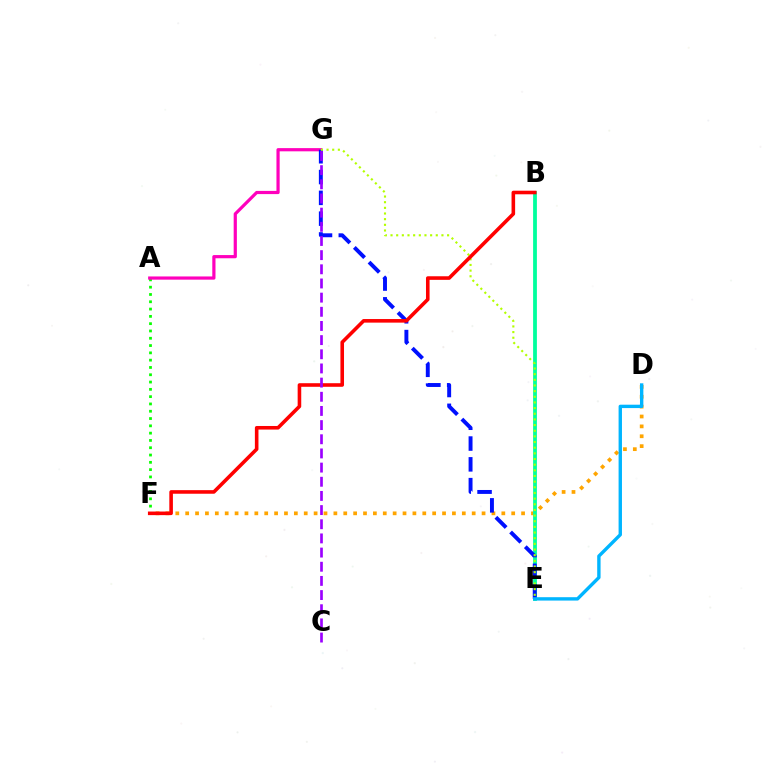{('A', 'F'): [{'color': '#08ff00', 'line_style': 'dotted', 'thickness': 1.98}], ('A', 'G'): [{'color': '#ff00bd', 'line_style': 'solid', 'thickness': 2.3}], ('D', 'F'): [{'color': '#ffa500', 'line_style': 'dotted', 'thickness': 2.68}], ('B', 'E'): [{'color': '#00ff9d', 'line_style': 'solid', 'thickness': 2.72}], ('E', 'G'): [{'color': '#0010ff', 'line_style': 'dashed', 'thickness': 2.83}, {'color': '#b3ff00', 'line_style': 'dotted', 'thickness': 1.54}], ('B', 'F'): [{'color': '#ff0000', 'line_style': 'solid', 'thickness': 2.58}], ('D', 'E'): [{'color': '#00b5ff', 'line_style': 'solid', 'thickness': 2.44}], ('C', 'G'): [{'color': '#9b00ff', 'line_style': 'dashed', 'thickness': 1.92}]}